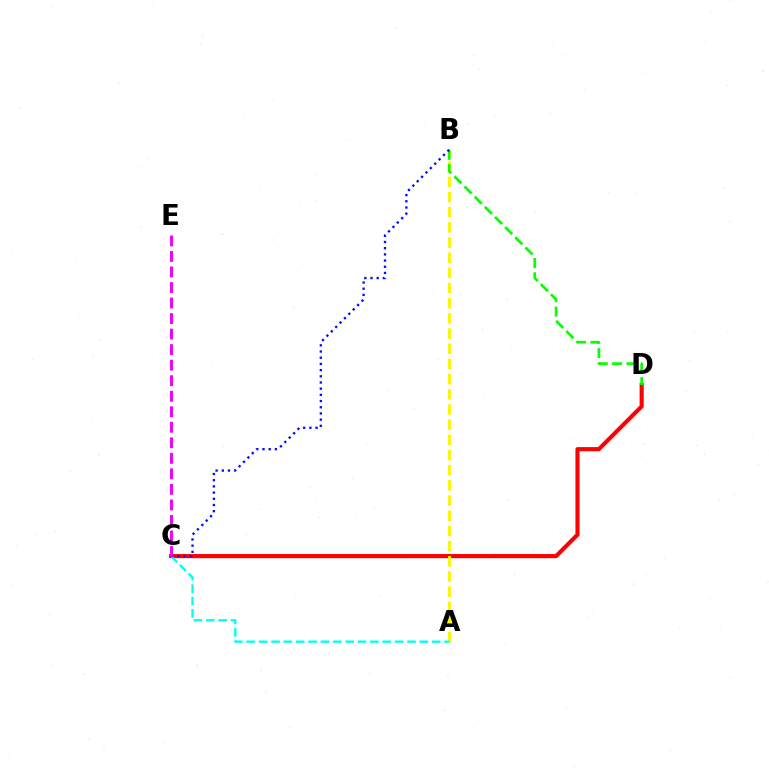{('C', 'D'): [{'color': '#ff0000', 'line_style': 'solid', 'thickness': 2.97}], ('A', 'B'): [{'color': '#fcf500', 'line_style': 'dashed', 'thickness': 2.06}], ('A', 'C'): [{'color': '#00fff6', 'line_style': 'dashed', 'thickness': 1.68}], ('B', 'D'): [{'color': '#08ff00', 'line_style': 'dashed', 'thickness': 1.95}], ('B', 'C'): [{'color': '#0010ff', 'line_style': 'dotted', 'thickness': 1.68}], ('C', 'E'): [{'color': '#ee00ff', 'line_style': 'dashed', 'thickness': 2.11}]}